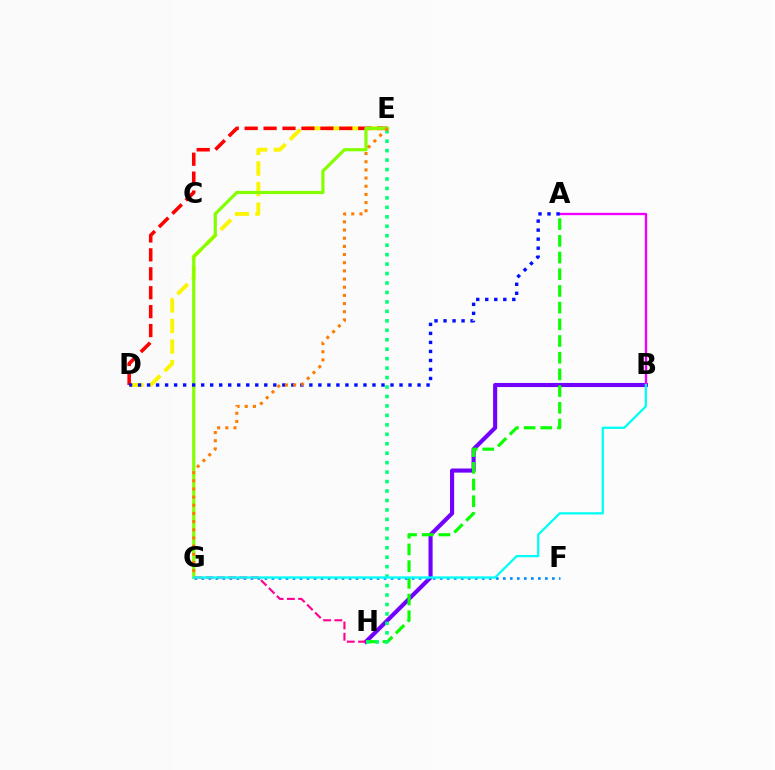{('D', 'E'): [{'color': '#fcf500', 'line_style': 'dashed', 'thickness': 2.8}, {'color': '#ff0000', 'line_style': 'dashed', 'thickness': 2.57}], ('B', 'H'): [{'color': '#7200ff', 'line_style': 'solid', 'thickness': 2.96}], ('A', 'H'): [{'color': '#08ff00', 'line_style': 'dashed', 'thickness': 2.27}], ('F', 'G'): [{'color': '#008cff', 'line_style': 'dotted', 'thickness': 1.9}], ('E', 'H'): [{'color': '#00ff74', 'line_style': 'dotted', 'thickness': 2.57}], ('A', 'B'): [{'color': '#ee00ff', 'line_style': 'solid', 'thickness': 1.68}], ('E', 'G'): [{'color': '#84ff00', 'line_style': 'solid', 'thickness': 2.3}, {'color': '#ff7c00', 'line_style': 'dotted', 'thickness': 2.22}], ('A', 'D'): [{'color': '#0010ff', 'line_style': 'dotted', 'thickness': 2.45}], ('G', 'H'): [{'color': '#ff0094', 'line_style': 'dashed', 'thickness': 1.53}], ('B', 'G'): [{'color': '#00fff6', 'line_style': 'solid', 'thickness': 1.64}]}